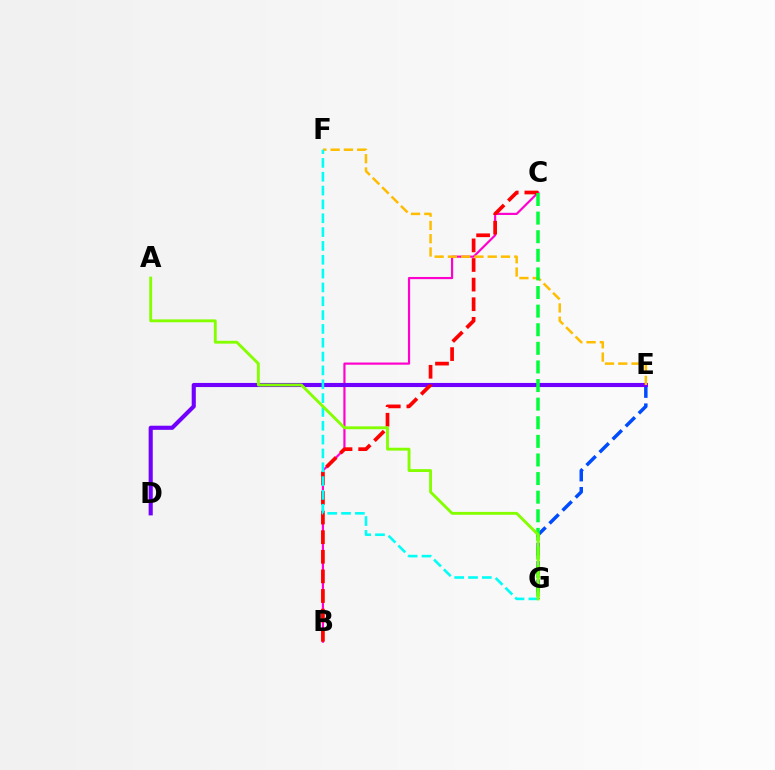{('E', 'G'): [{'color': '#004bff', 'line_style': 'dashed', 'thickness': 2.5}], ('B', 'C'): [{'color': '#ff00cf', 'line_style': 'solid', 'thickness': 1.57}, {'color': '#ff0000', 'line_style': 'dashed', 'thickness': 2.66}], ('D', 'E'): [{'color': '#7200ff', 'line_style': 'solid', 'thickness': 2.96}], ('E', 'F'): [{'color': '#ffbd00', 'line_style': 'dashed', 'thickness': 1.8}], ('F', 'G'): [{'color': '#00fff6', 'line_style': 'dashed', 'thickness': 1.88}], ('C', 'G'): [{'color': '#00ff39', 'line_style': 'dashed', 'thickness': 2.53}], ('A', 'G'): [{'color': '#84ff00', 'line_style': 'solid', 'thickness': 2.07}]}